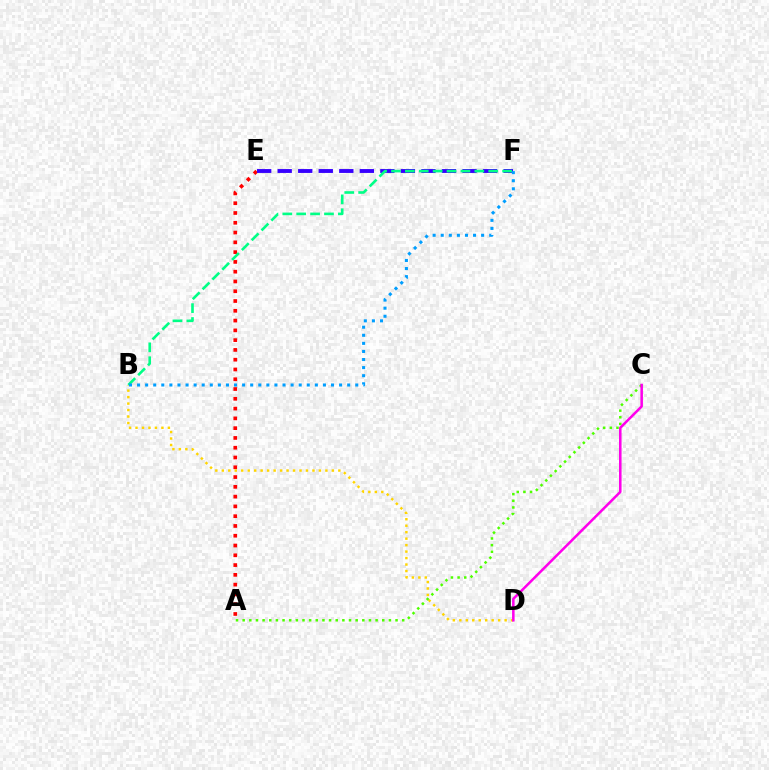{('A', 'E'): [{'color': '#ff0000', 'line_style': 'dotted', 'thickness': 2.66}], ('B', 'D'): [{'color': '#ffd500', 'line_style': 'dotted', 'thickness': 1.76}], ('E', 'F'): [{'color': '#3700ff', 'line_style': 'dashed', 'thickness': 2.79}], ('B', 'F'): [{'color': '#00ff86', 'line_style': 'dashed', 'thickness': 1.89}, {'color': '#009eff', 'line_style': 'dotted', 'thickness': 2.2}], ('A', 'C'): [{'color': '#4fff00', 'line_style': 'dotted', 'thickness': 1.81}], ('C', 'D'): [{'color': '#ff00ed', 'line_style': 'solid', 'thickness': 1.83}]}